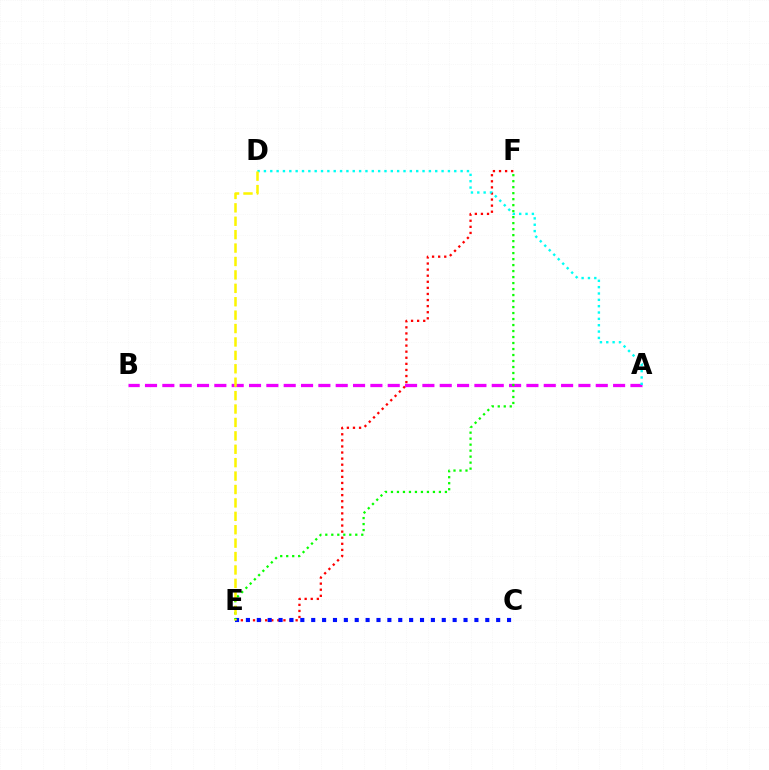{('E', 'F'): [{'color': '#ff0000', 'line_style': 'dotted', 'thickness': 1.65}, {'color': '#08ff00', 'line_style': 'dotted', 'thickness': 1.63}], ('A', 'B'): [{'color': '#ee00ff', 'line_style': 'dashed', 'thickness': 2.36}], ('A', 'D'): [{'color': '#00fff6', 'line_style': 'dotted', 'thickness': 1.72}], ('C', 'E'): [{'color': '#0010ff', 'line_style': 'dotted', 'thickness': 2.96}], ('D', 'E'): [{'color': '#fcf500', 'line_style': 'dashed', 'thickness': 1.82}]}